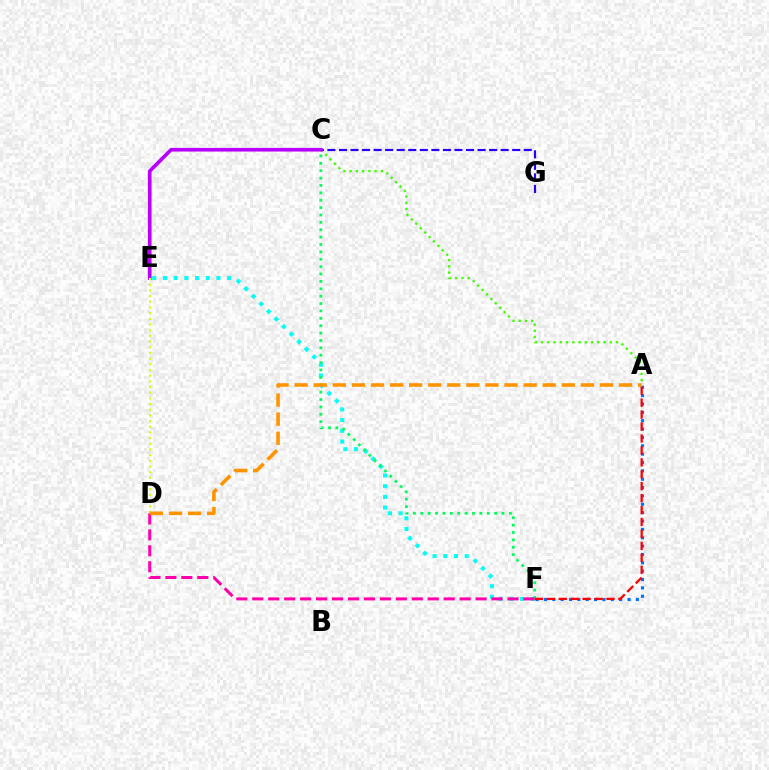{('E', 'F'): [{'color': '#00fff6', 'line_style': 'dotted', 'thickness': 2.91}], ('A', 'C'): [{'color': '#3dff00', 'line_style': 'dotted', 'thickness': 1.7}], ('C', 'G'): [{'color': '#2500ff', 'line_style': 'dashed', 'thickness': 1.57}], ('C', 'E'): [{'color': '#b900ff', 'line_style': 'solid', 'thickness': 2.63}], ('A', 'F'): [{'color': '#0074ff', 'line_style': 'dotted', 'thickness': 2.27}, {'color': '#ff0000', 'line_style': 'dashed', 'thickness': 1.62}], ('D', 'E'): [{'color': '#d1ff00', 'line_style': 'dotted', 'thickness': 1.54}], ('C', 'F'): [{'color': '#00ff5c', 'line_style': 'dotted', 'thickness': 2.01}], ('D', 'F'): [{'color': '#ff00ac', 'line_style': 'dashed', 'thickness': 2.17}], ('A', 'D'): [{'color': '#ff9400', 'line_style': 'dashed', 'thickness': 2.59}]}